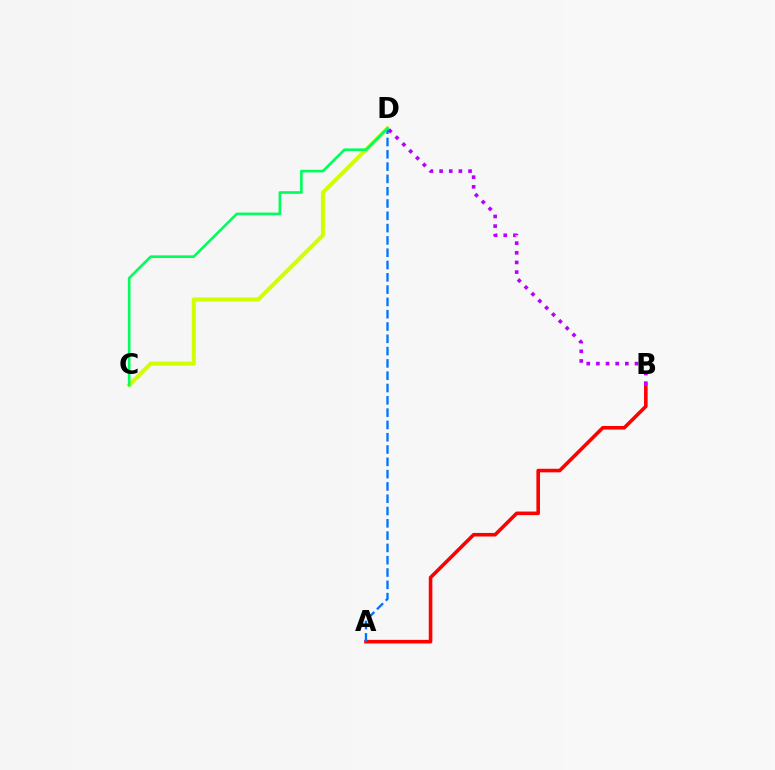{('A', 'B'): [{'color': '#ff0000', 'line_style': 'solid', 'thickness': 2.58}], ('C', 'D'): [{'color': '#d1ff00', 'line_style': 'solid', 'thickness': 2.9}, {'color': '#00ff5c', 'line_style': 'solid', 'thickness': 1.9}], ('B', 'D'): [{'color': '#b900ff', 'line_style': 'dotted', 'thickness': 2.62}], ('A', 'D'): [{'color': '#0074ff', 'line_style': 'dashed', 'thickness': 1.67}]}